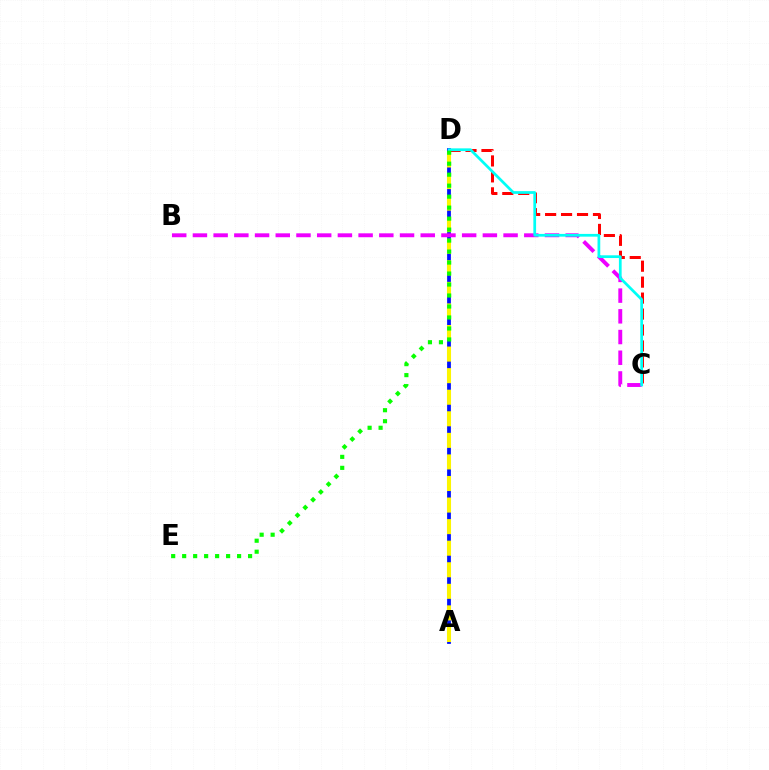{('A', 'D'): [{'color': '#0010ff', 'line_style': 'solid', 'thickness': 2.72}, {'color': '#fcf500', 'line_style': 'dashed', 'thickness': 2.93}], ('B', 'C'): [{'color': '#ee00ff', 'line_style': 'dashed', 'thickness': 2.81}], ('C', 'D'): [{'color': '#ff0000', 'line_style': 'dashed', 'thickness': 2.17}, {'color': '#00fff6', 'line_style': 'solid', 'thickness': 1.97}], ('D', 'E'): [{'color': '#08ff00', 'line_style': 'dotted', 'thickness': 2.98}]}